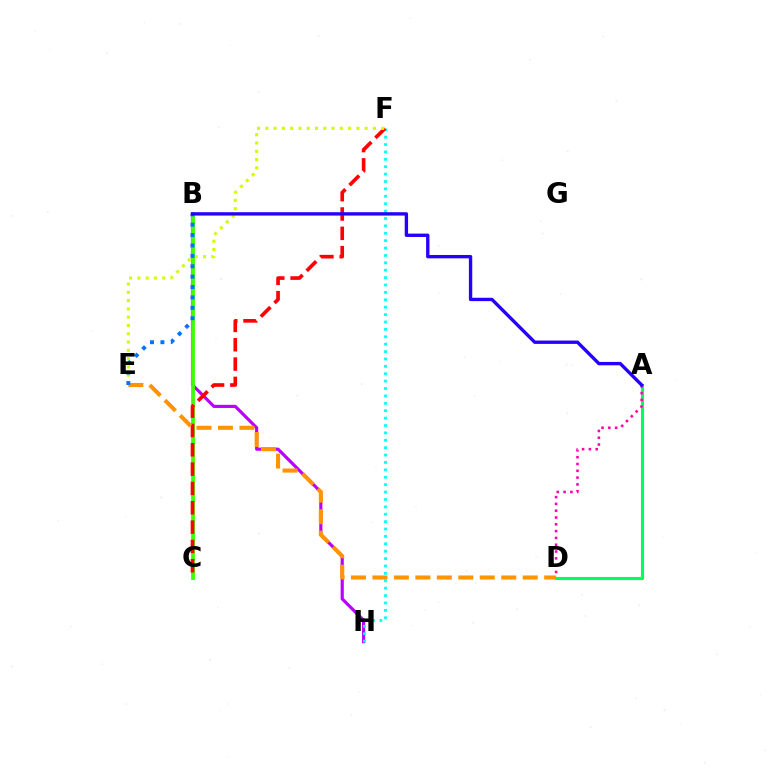{('A', 'D'): [{'color': '#00ff5c', 'line_style': 'solid', 'thickness': 2.25}, {'color': '#ff00ac', 'line_style': 'dotted', 'thickness': 1.85}], ('B', 'H'): [{'color': '#b900ff', 'line_style': 'solid', 'thickness': 2.27}], ('F', 'H'): [{'color': '#00fff6', 'line_style': 'dotted', 'thickness': 2.01}], ('B', 'C'): [{'color': '#3dff00', 'line_style': 'solid', 'thickness': 2.72}], ('C', 'F'): [{'color': '#ff0000', 'line_style': 'dashed', 'thickness': 2.63}], ('E', 'F'): [{'color': '#d1ff00', 'line_style': 'dotted', 'thickness': 2.25}], ('D', 'E'): [{'color': '#ff9400', 'line_style': 'dashed', 'thickness': 2.92}], ('B', 'E'): [{'color': '#0074ff', 'line_style': 'dotted', 'thickness': 2.82}], ('A', 'B'): [{'color': '#2500ff', 'line_style': 'solid', 'thickness': 2.42}]}